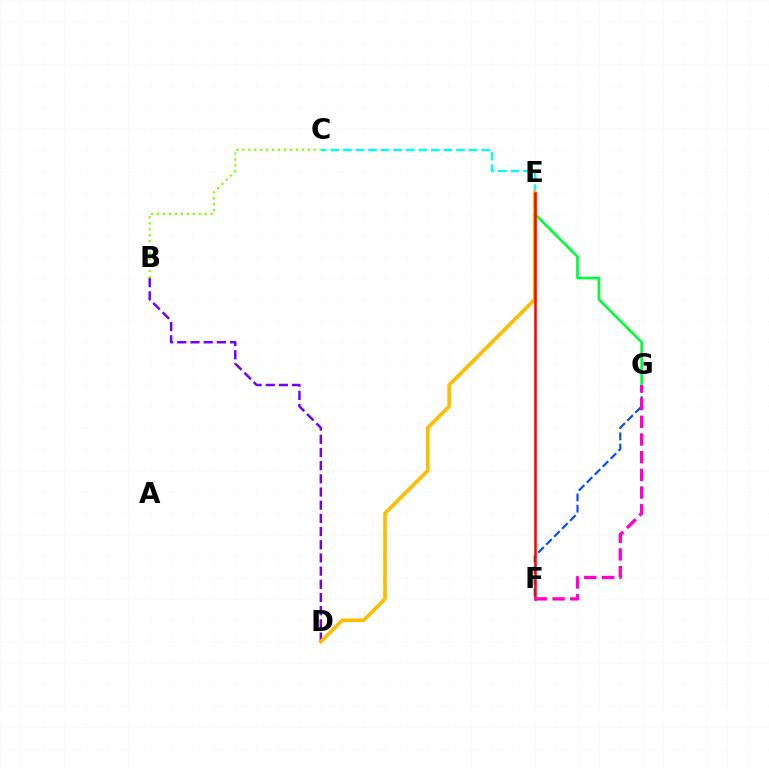{('B', 'D'): [{'color': '#7200ff', 'line_style': 'dashed', 'thickness': 1.79}], ('C', 'E'): [{'color': '#00fff6', 'line_style': 'dashed', 'thickness': 1.71}], ('B', 'C'): [{'color': '#84ff00', 'line_style': 'dotted', 'thickness': 1.62}], ('F', 'G'): [{'color': '#004bff', 'line_style': 'dashed', 'thickness': 1.53}, {'color': '#ff00cf', 'line_style': 'dashed', 'thickness': 2.4}], ('E', 'G'): [{'color': '#00ff39', 'line_style': 'solid', 'thickness': 1.94}], ('D', 'E'): [{'color': '#ffbd00', 'line_style': 'solid', 'thickness': 2.65}], ('E', 'F'): [{'color': '#ff0000', 'line_style': 'solid', 'thickness': 1.82}]}